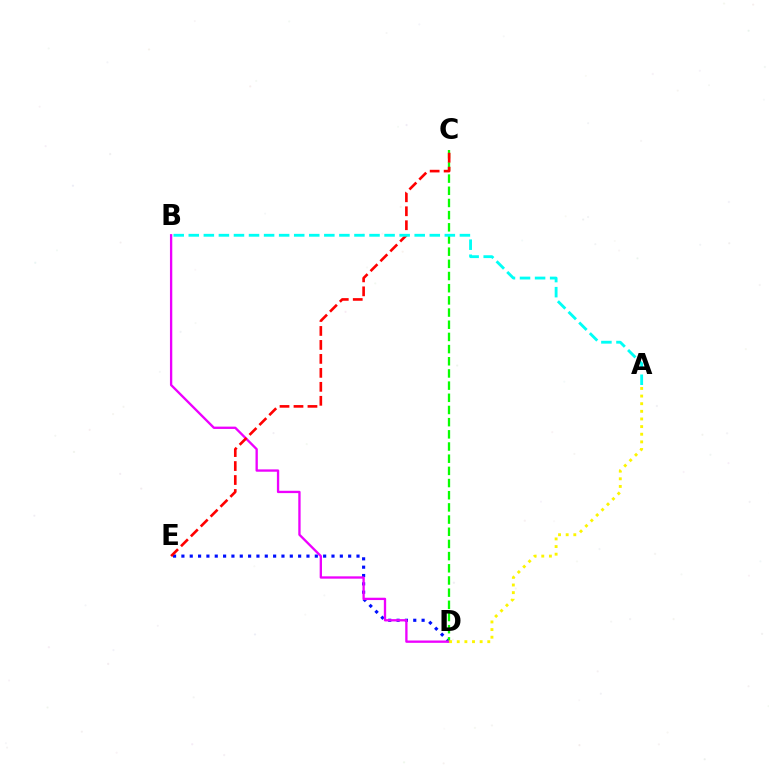{('D', 'E'): [{'color': '#0010ff', 'line_style': 'dotted', 'thickness': 2.27}], ('C', 'D'): [{'color': '#08ff00', 'line_style': 'dashed', 'thickness': 1.65}], ('B', 'D'): [{'color': '#ee00ff', 'line_style': 'solid', 'thickness': 1.68}], ('C', 'E'): [{'color': '#ff0000', 'line_style': 'dashed', 'thickness': 1.9}], ('A', 'D'): [{'color': '#fcf500', 'line_style': 'dotted', 'thickness': 2.07}], ('A', 'B'): [{'color': '#00fff6', 'line_style': 'dashed', 'thickness': 2.05}]}